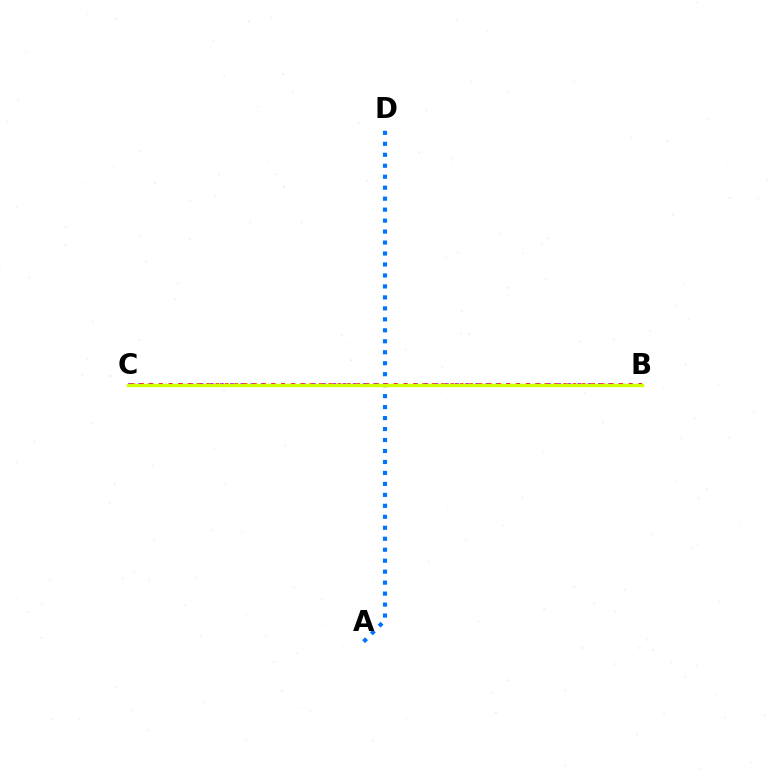{('A', 'D'): [{'color': '#0074ff', 'line_style': 'dotted', 'thickness': 2.98}], ('B', 'C'): [{'color': '#b900ff', 'line_style': 'dotted', 'thickness': 2.78}, {'color': '#00ff5c', 'line_style': 'dotted', 'thickness': 1.66}, {'color': '#ff0000', 'line_style': 'dotted', 'thickness': 2.55}, {'color': '#d1ff00', 'line_style': 'solid', 'thickness': 2.41}]}